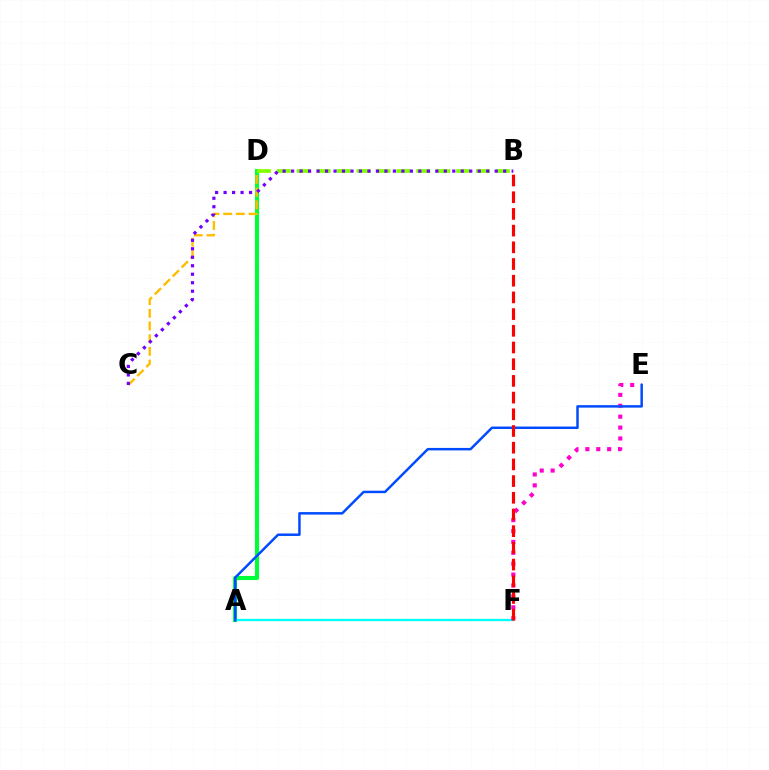{('A', 'D'): [{'color': '#00ff39', 'line_style': 'solid', 'thickness': 2.95}], ('B', 'D'): [{'color': '#84ff00', 'line_style': 'dashed', 'thickness': 2.71}], ('A', 'F'): [{'color': '#00fff6', 'line_style': 'solid', 'thickness': 1.66}], ('E', 'F'): [{'color': '#ff00cf', 'line_style': 'dotted', 'thickness': 2.96}], ('C', 'D'): [{'color': '#ffbd00', 'line_style': 'dashed', 'thickness': 1.72}], ('A', 'E'): [{'color': '#004bff', 'line_style': 'solid', 'thickness': 1.78}], ('B', 'F'): [{'color': '#ff0000', 'line_style': 'dashed', 'thickness': 2.27}], ('B', 'C'): [{'color': '#7200ff', 'line_style': 'dotted', 'thickness': 2.31}]}